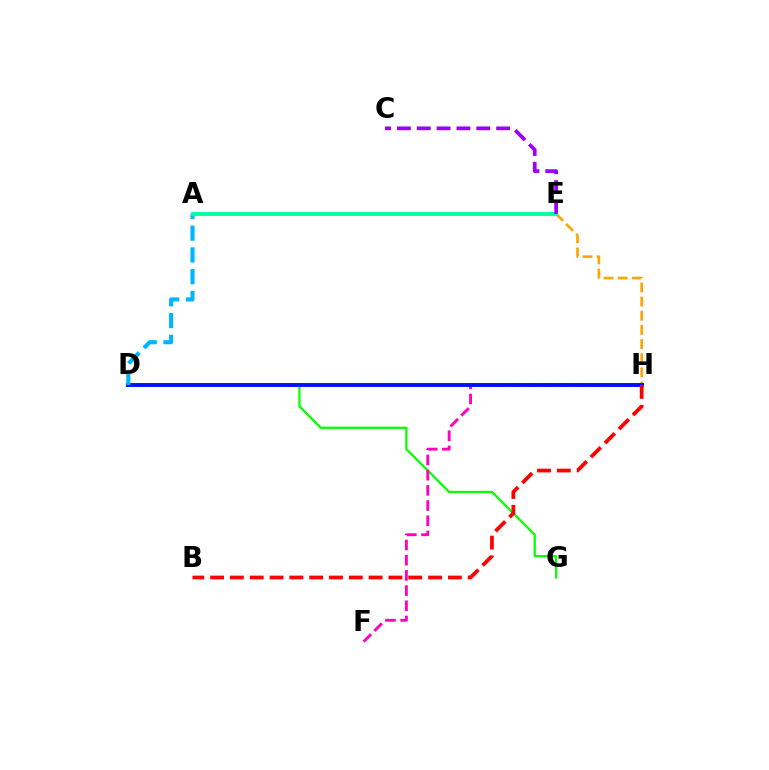{('D', 'H'): [{'color': '#b3ff00', 'line_style': 'dotted', 'thickness': 1.69}, {'color': '#0010ff', 'line_style': 'solid', 'thickness': 2.81}], ('D', 'G'): [{'color': '#08ff00', 'line_style': 'solid', 'thickness': 1.63}], ('F', 'H'): [{'color': '#ff00bd', 'line_style': 'dashed', 'thickness': 2.07}], ('E', 'H'): [{'color': '#ffa500', 'line_style': 'dashed', 'thickness': 1.92}], ('A', 'D'): [{'color': '#00b5ff', 'line_style': 'dashed', 'thickness': 2.96}], ('B', 'H'): [{'color': '#ff0000', 'line_style': 'dashed', 'thickness': 2.69}], ('A', 'E'): [{'color': '#00ff9d', 'line_style': 'solid', 'thickness': 2.78}], ('C', 'E'): [{'color': '#9b00ff', 'line_style': 'dashed', 'thickness': 2.7}]}